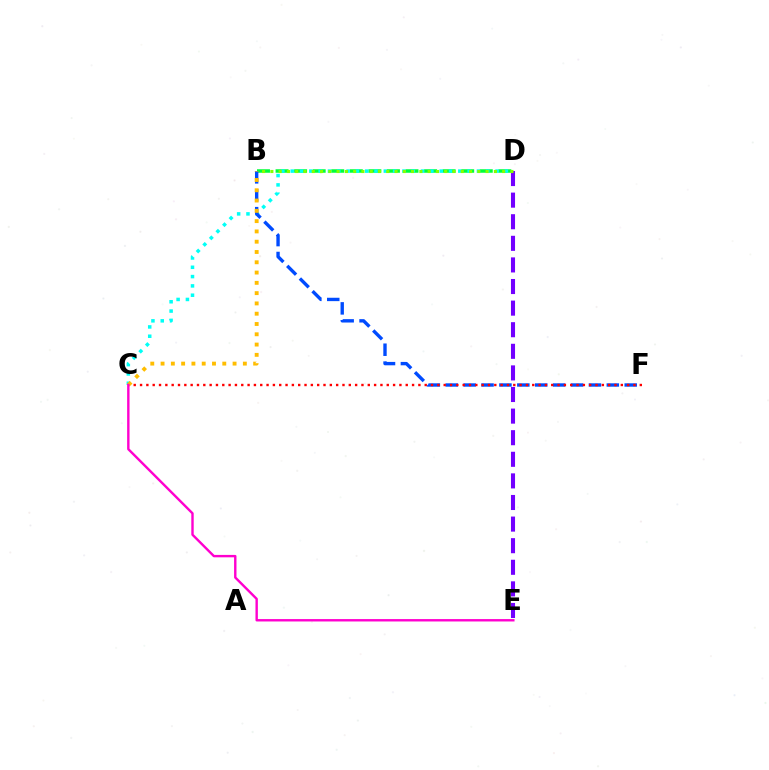{('B', 'D'): [{'color': '#00ff39', 'line_style': 'dashed', 'thickness': 2.52}, {'color': '#84ff00', 'line_style': 'dotted', 'thickness': 2.25}], ('D', 'E'): [{'color': '#7200ff', 'line_style': 'dashed', 'thickness': 2.93}], ('C', 'D'): [{'color': '#00fff6', 'line_style': 'dotted', 'thickness': 2.53}], ('B', 'F'): [{'color': '#004bff', 'line_style': 'dashed', 'thickness': 2.43}], ('C', 'F'): [{'color': '#ff0000', 'line_style': 'dotted', 'thickness': 1.72}], ('B', 'C'): [{'color': '#ffbd00', 'line_style': 'dotted', 'thickness': 2.79}], ('C', 'E'): [{'color': '#ff00cf', 'line_style': 'solid', 'thickness': 1.73}]}